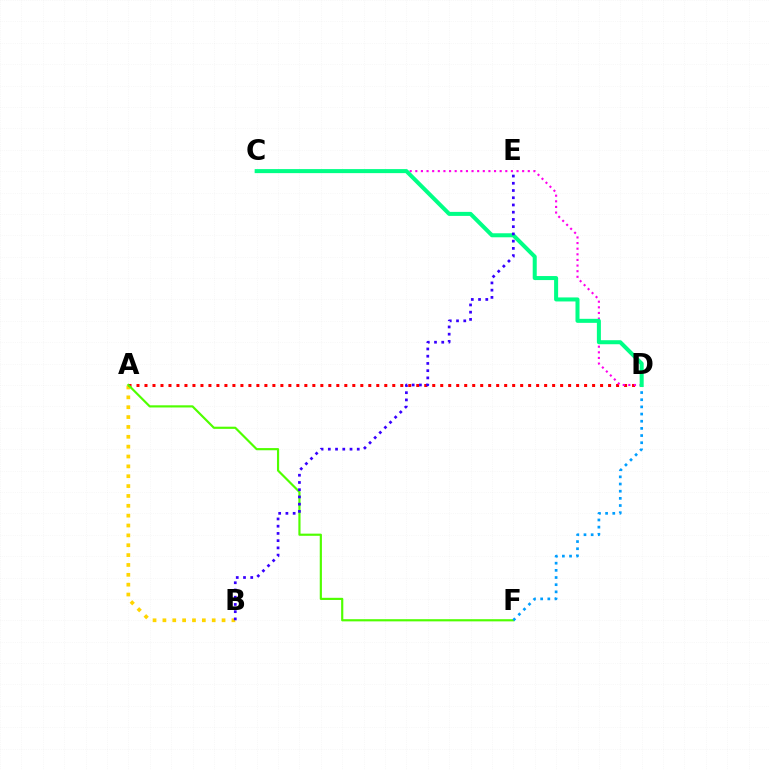{('A', 'B'): [{'color': '#ffd500', 'line_style': 'dotted', 'thickness': 2.68}], ('A', 'D'): [{'color': '#ff0000', 'line_style': 'dotted', 'thickness': 2.17}], ('A', 'F'): [{'color': '#4fff00', 'line_style': 'solid', 'thickness': 1.56}], ('D', 'F'): [{'color': '#009eff', 'line_style': 'dotted', 'thickness': 1.95}], ('C', 'D'): [{'color': '#ff00ed', 'line_style': 'dotted', 'thickness': 1.53}, {'color': '#00ff86', 'line_style': 'solid', 'thickness': 2.9}], ('B', 'E'): [{'color': '#3700ff', 'line_style': 'dotted', 'thickness': 1.97}]}